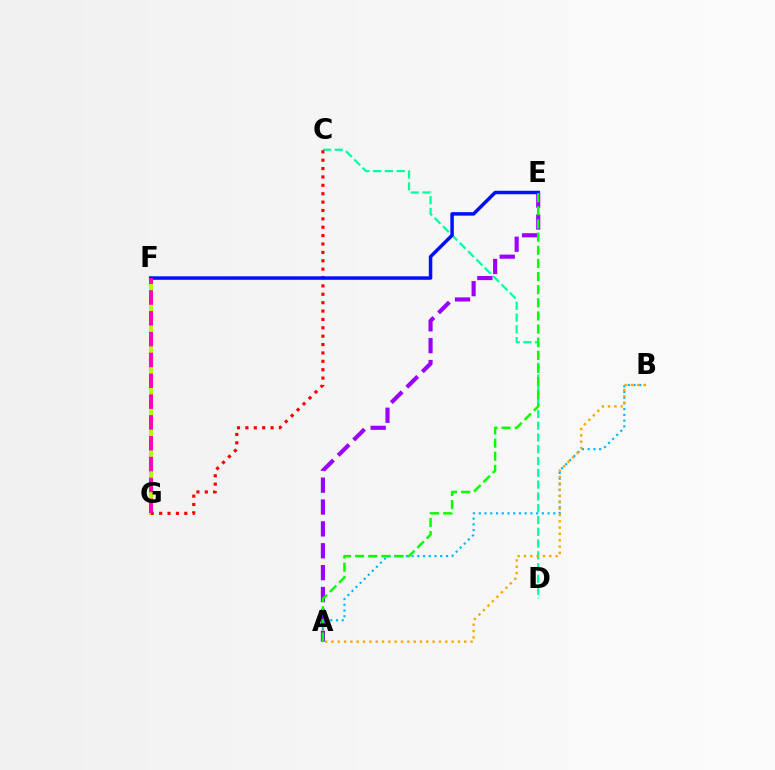{('F', 'G'): [{'color': '#b3ff00', 'line_style': 'solid', 'thickness': 2.95}, {'color': '#ff00bd', 'line_style': 'dashed', 'thickness': 2.83}], ('A', 'B'): [{'color': '#00b5ff', 'line_style': 'dotted', 'thickness': 1.56}, {'color': '#ffa500', 'line_style': 'dotted', 'thickness': 1.72}], ('C', 'D'): [{'color': '#00ff9d', 'line_style': 'dashed', 'thickness': 1.6}], ('A', 'E'): [{'color': '#9b00ff', 'line_style': 'dashed', 'thickness': 2.97}, {'color': '#08ff00', 'line_style': 'dashed', 'thickness': 1.78}], ('C', 'G'): [{'color': '#ff0000', 'line_style': 'dotted', 'thickness': 2.28}], ('E', 'F'): [{'color': '#0010ff', 'line_style': 'solid', 'thickness': 2.51}]}